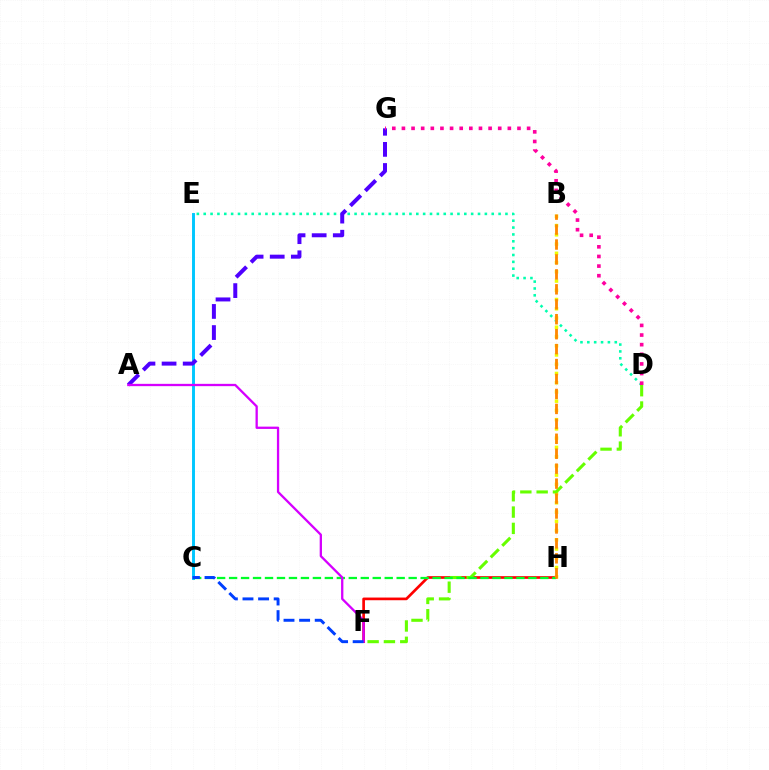{('F', 'H'): [{'color': '#ff0000', 'line_style': 'solid', 'thickness': 1.93}], ('D', 'E'): [{'color': '#00ffaf', 'line_style': 'dotted', 'thickness': 1.86}], ('B', 'H'): [{'color': '#eeff00', 'line_style': 'dotted', 'thickness': 2.51}, {'color': '#ff8800', 'line_style': 'dashed', 'thickness': 2.03}], ('D', 'F'): [{'color': '#66ff00', 'line_style': 'dashed', 'thickness': 2.22}], ('C', 'E'): [{'color': '#00c7ff', 'line_style': 'solid', 'thickness': 2.11}], ('A', 'G'): [{'color': '#4f00ff', 'line_style': 'dashed', 'thickness': 2.87}], ('C', 'H'): [{'color': '#00ff27', 'line_style': 'dashed', 'thickness': 1.63}], ('A', 'F'): [{'color': '#d600ff', 'line_style': 'solid', 'thickness': 1.66}], ('C', 'F'): [{'color': '#003fff', 'line_style': 'dashed', 'thickness': 2.12}], ('D', 'G'): [{'color': '#ff00a0', 'line_style': 'dotted', 'thickness': 2.62}]}